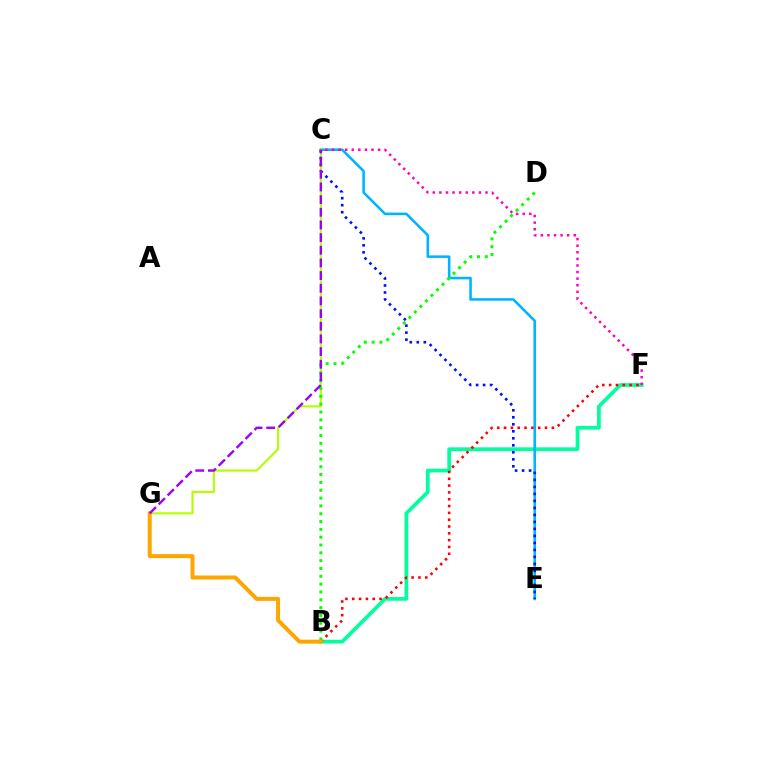{('B', 'F'): [{'color': '#00ff9d', 'line_style': 'solid', 'thickness': 2.67}, {'color': '#ff0000', 'line_style': 'dotted', 'thickness': 1.85}], ('C', 'E'): [{'color': '#00b5ff', 'line_style': 'solid', 'thickness': 1.86}, {'color': '#0010ff', 'line_style': 'dotted', 'thickness': 1.9}], ('C', 'G'): [{'color': '#b3ff00', 'line_style': 'solid', 'thickness': 1.54}, {'color': '#9b00ff', 'line_style': 'dashed', 'thickness': 1.72}], ('B', 'D'): [{'color': '#08ff00', 'line_style': 'dotted', 'thickness': 2.13}], ('B', 'G'): [{'color': '#ffa500', 'line_style': 'solid', 'thickness': 2.87}], ('C', 'F'): [{'color': '#ff00bd', 'line_style': 'dotted', 'thickness': 1.79}]}